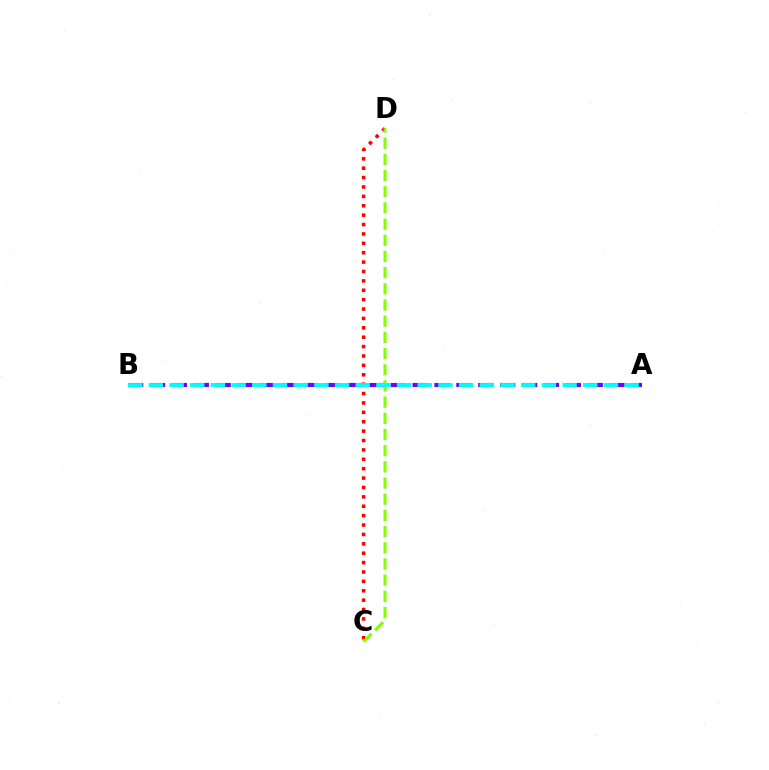{('A', 'B'): [{'color': '#7200ff', 'line_style': 'dashed', 'thickness': 2.97}, {'color': '#00fff6', 'line_style': 'dashed', 'thickness': 2.81}], ('C', 'D'): [{'color': '#ff0000', 'line_style': 'dotted', 'thickness': 2.55}, {'color': '#84ff00', 'line_style': 'dashed', 'thickness': 2.2}]}